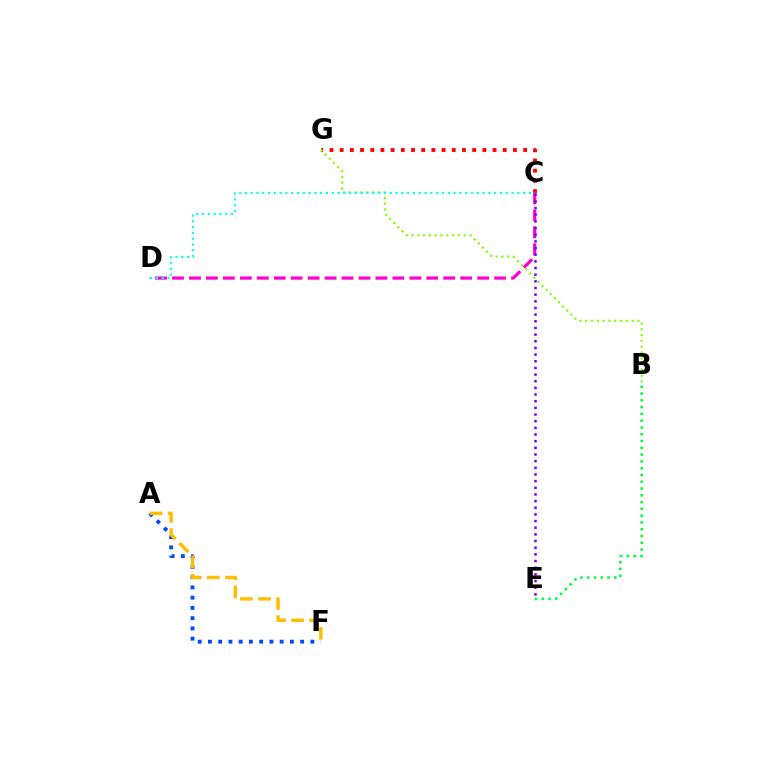{('C', 'G'): [{'color': '#ff0000', 'line_style': 'dotted', 'thickness': 2.77}], ('B', 'E'): [{'color': '#00ff39', 'line_style': 'dotted', 'thickness': 1.84}], ('C', 'D'): [{'color': '#ff00cf', 'line_style': 'dashed', 'thickness': 2.3}, {'color': '#00fff6', 'line_style': 'dotted', 'thickness': 1.58}], ('A', 'F'): [{'color': '#004bff', 'line_style': 'dotted', 'thickness': 2.78}, {'color': '#ffbd00', 'line_style': 'dashed', 'thickness': 2.47}], ('C', 'E'): [{'color': '#7200ff', 'line_style': 'dotted', 'thickness': 1.81}], ('B', 'G'): [{'color': '#84ff00', 'line_style': 'dotted', 'thickness': 1.58}]}